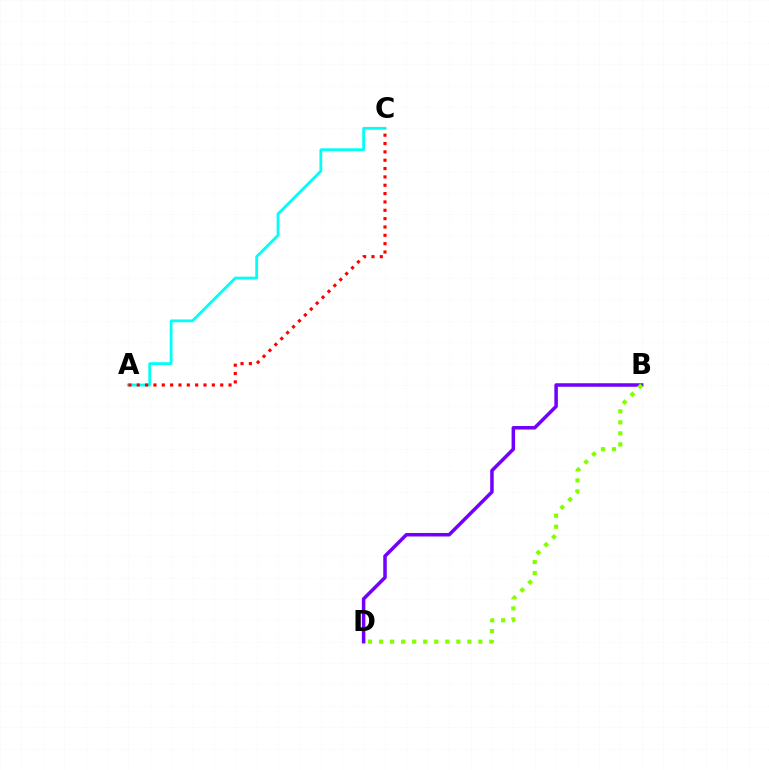{('A', 'C'): [{'color': '#00fff6', 'line_style': 'solid', 'thickness': 2.01}, {'color': '#ff0000', 'line_style': 'dotted', 'thickness': 2.27}], ('B', 'D'): [{'color': '#7200ff', 'line_style': 'solid', 'thickness': 2.53}, {'color': '#84ff00', 'line_style': 'dotted', 'thickness': 3.0}]}